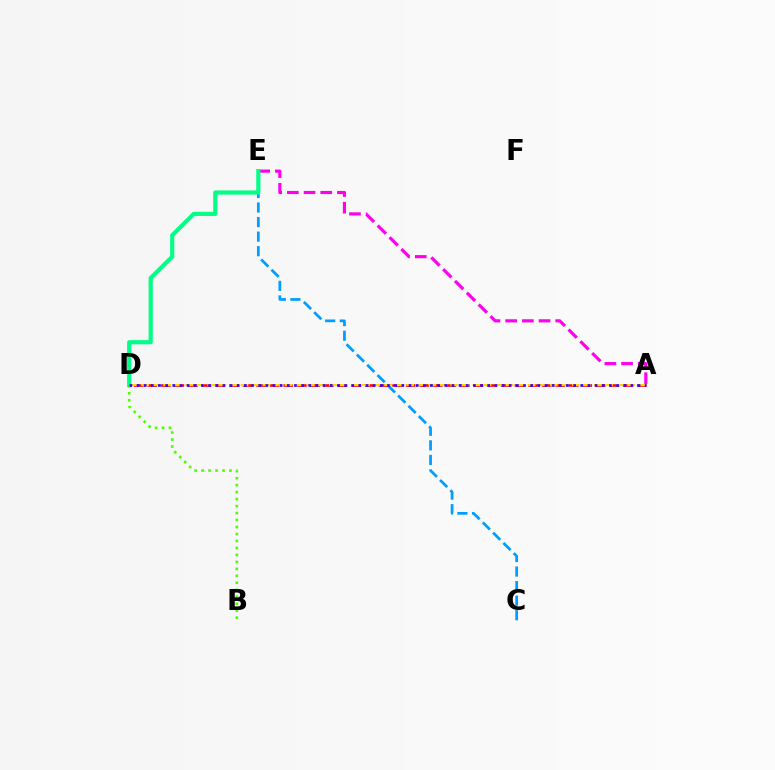{('A', 'D'): [{'color': '#ff0000', 'line_style': 'dashed', 'thickness': 1.85}, {'color': '#ffd500', 'line_style': 'dashed', 'thickness': 1.5}, {'color': '#3700ff', 'line_style': 'dotted', 'thickness': 1.94}], ('C', 'E'): [{'color': '#009eff', 'line_style': 'dashed', 'thickness': 1.98}], ('A', 'E'): [{'color': '#ff00ed', 'line_style': 'dashed', 'thickness': 2.27}], ('D', 'E'): [{'color': '#00ff86', 'line_style': 'solid', 'thickness': 2.99}], ('B', 'D'): [{'color': '#4fff00', 'line_style': 'dotted', 'thickness': 1.9}]}